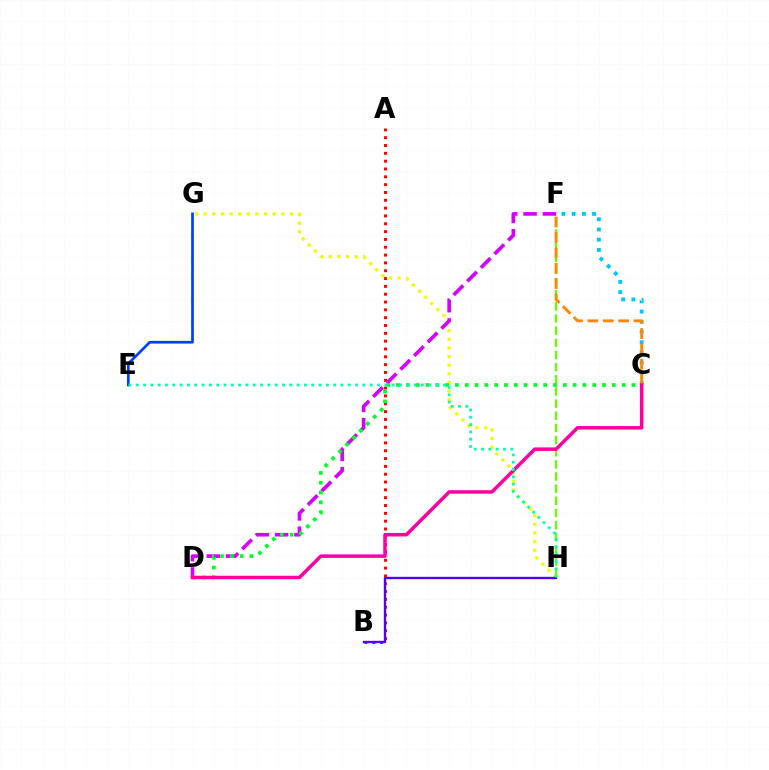{('F', 'H'): [{'color': '#66ff00', 'line_style': 'dashed', 'thickness': 1.65}], ('A', 'B'): [{'color': '#ff0000', 'line_style': 'dotted', 'thickness': 2.13}], ('G', 'H'): [{'color': '#eeff00', 'line_style': 'dotted', 'thickness': 2.34}], ('C', 'F'): [{'color': '#00c7ff', 'line_style': 'dotted', 'thickness': 2.78}, {'color': '#ff8800', 'line_style': 'dashed', 'thickness': 2.09}], ('D', 'F'): [{'color': '#d600ff', 'line_style': 'dashed', 'thickness': 2.62}], ('C', 'D'): [{'color': '#00ff27', 'line_style': 'dotted', 'thickness': 2.67}, {'color': '#ff00a0', 'line_style': 'solid', 'thickness': 2.52}], ('B', 'H'): [{'color': '#4f00ff', 'line_style': 'solid', 'thickness': 1.7}], ('E', 'G'): [{'color': '#003fff', 'line_style': 'solid', 'thickness': 1.96}], ('E', 'H'): [{'color': '#00ffaf', 'line_style': 'dotted', 'thickness': 1.99}]}